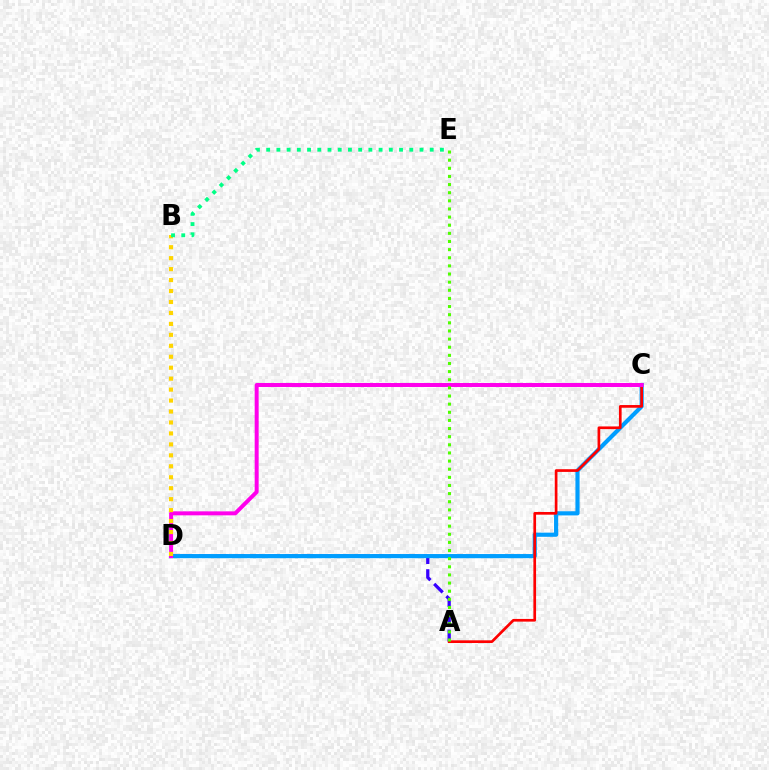{('A', 'D'): [{'color': '#3700ff', 'line_style': 'dashed', 'thickness': 2.35}], ('C', 'D'): [{'color': '#009eff', 'line_style': 'solid', 'thickness': 2.99}, {'color': '#ff00ed', 'line_style': 'solid', 'thickness': 2.87}], ('A', 'C'): [{'color': '#ff0000', 'line_style': 'solid', 'thickness': 1.93}], ('B', 'D'): [{'color': '#ffd500', 'line_style': 'dotted', 'thickness': 2.98}], ('B', 'E'): [{'color': '#00ff86', 'line_style': 'dotted', 'thickness': 2.78}], ('A', 'E'): [{'color': '#4fff00', 'line_style': 'dotted', 'thickness': 2.21}]}